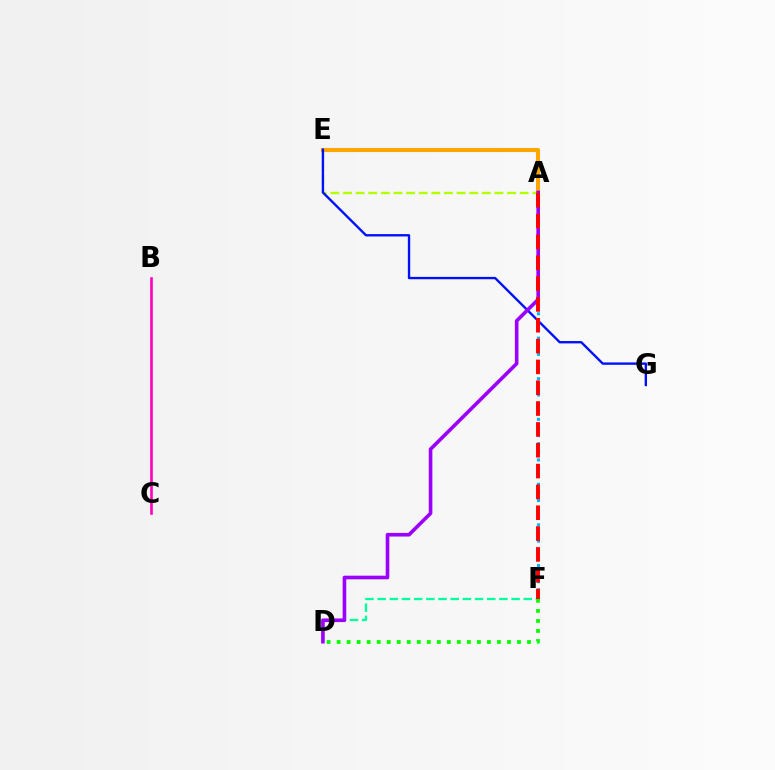{('B', 'C'): [{'color': '#ff00bd', 'line_style': 'solid', 'thickness': 1.9}], ('A', 'E'): [{'color': '#b3ff00', 'line_style': 'dashed', 'thickness': 1.71}, {'color': '#ffa500', 'line_style': 'solid', 'thickness': 2.92}], ('D', 'F'): [{'color': '#00ff9d', 'line_style': 'dashed', 'thickness': 1.65}, {'color': '#08ff00', 'line_style': 'dotted', 'thickness': 2.72}], ('E', 'G'): [{'color': '#0010ff', 'line_style': 'solid', 'thickness': 1.7}], ('A', 'F'): [{'color': '#00b5ff', 'line_style': 'dotted', 'thickness': 2.21}, {'color': '#ff0000', 'line_style': 'dashed', 'thickness': 2.83}], ('A', 'D'): [{'color': '#9b00ff', 'line_style': 'solid', 'thickness': 2.61}]}